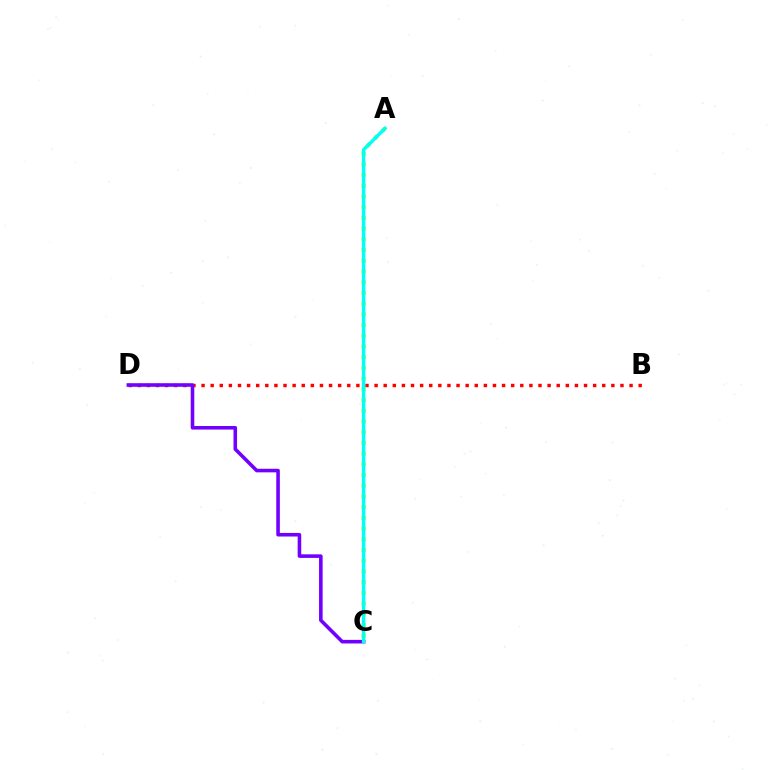{('B', 'D'): [{'color': '#ff0000', 'line_style': 'dotted', 'thickness': 2.47}], ('C', 'D'): [{'color': '#7200ff', 'line_style': 'solid', 'thickness': 2.58}], ('A', 'C'): [{'color': '#84ff00', 'line_style': 'dotted', 'thickness': 2.91}, {'color': '#00fff6', 'line_style': 'solid', 'thickness': 2.46}]}